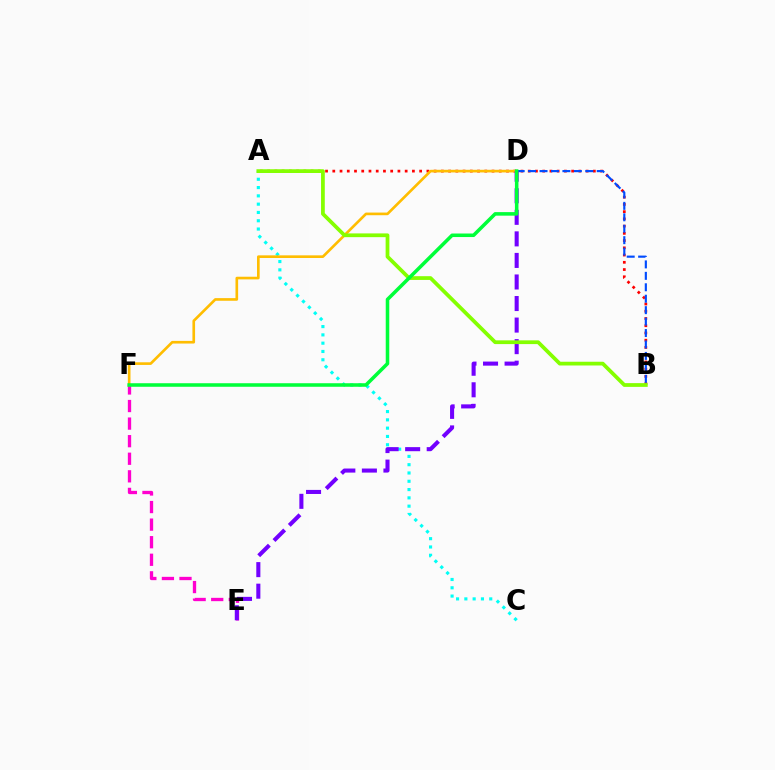{('E', 'F'): [{'color': '#ff00cf', 'line_style': 'dashed', 'thickness': 2.39}], ('A', 'B'): [{'color': '#ff0000', 'line_style': 'dotted', 'thickness': 1.97}, {'color': '#84ff00', 'line_style': 'solid', 'thickness': 2.7}], ('A', 'C'): [{'color': '#00fff6', 'line_style': 'dotted', 'thickness': 2.25}], ('B', 'D'): [{'color': '#004bff', 'line_style': 'dashed', 'thickness': 1.55}], ('D', 'F'): [{'color': '#ffbd00', 'line_style': 'solid', 'thickness': 1.91}, {'color': '#00ff39', 'line_style': 'solid', 'thickness': 2.55}], ('D', 'E'): [{'color': '#7200ff', 'line_style': 'dashed', 'thickness': 2.93}]}